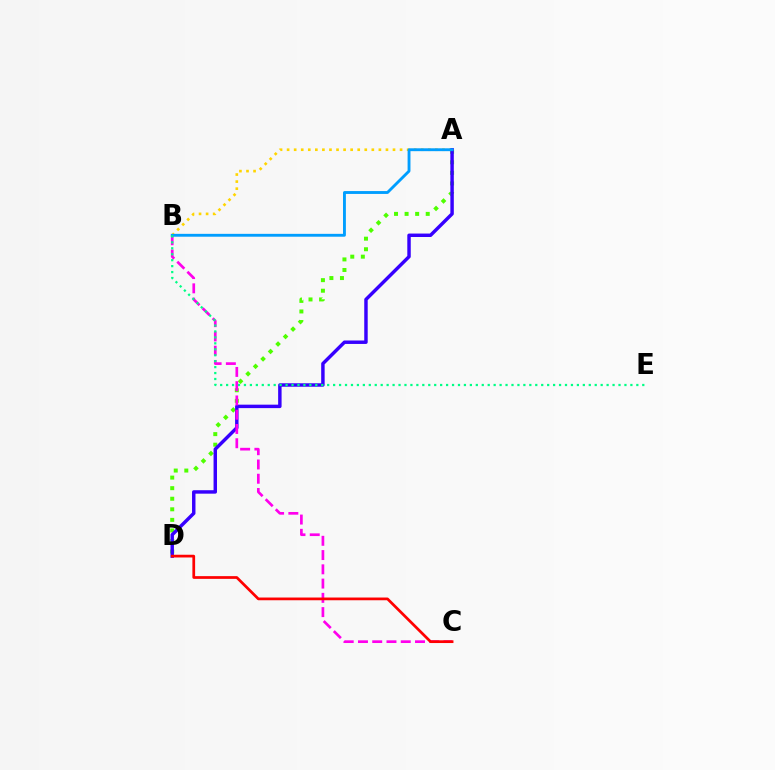{('A', 'B'): [{'color': '#ffd500', 'line_style': 'dotted', 'thickness': 1.92}, {'color': '#009eff', 'line_style': 'solid', 'thickness': 2.07}], ('A', 'D'): [{'color': '#4fff00', 'line_style': 'dotted', 'thickness': 2.87}, {'color': '#3700ff', 'line_style': 'solid', 'thickness': 2.48}], ('B', 'C'): [{'color': '#ff00ed', 'line_style': 'dashed', 'thickness': 1.94}], ('B', 'E'): [{'color': '#00ff86', 'line_style': 'dotted', 'thickness': 1.62}], ('C', 'D'): [{'color': '#ff0000', 'line_style': 'solid', 'thickness': 1.97}]}